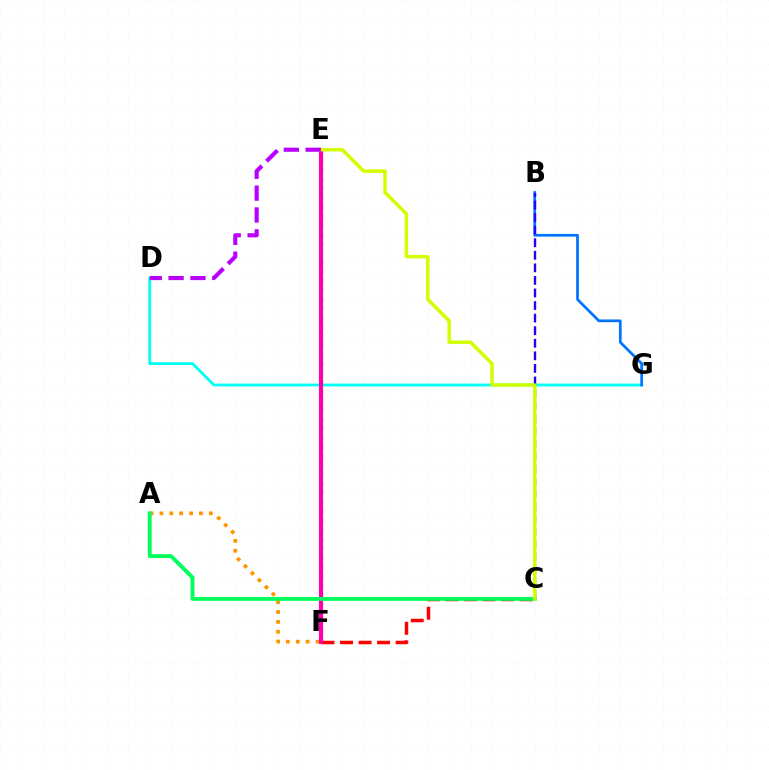{('E', 'F'): [{'color': '#3dff00', 'line_style': 'dotted', 'thickness': 2.51}, {'color': '#ff00ac', 'line_style': 'solid', 'thickness': 2.96}], ('C', 'F'): [{'color': '#ff0000', 'line_style': 'dashed', 'thickness': 2.52}], ('D', 'G'): [{'color': '#00fff6', 'line_style': 'solid', 'thickness': 2.01}], ('A', 'F'): [{'color': '#ff9400', 'line_style': 'dotted', 'thickness': 2.68}], ('B', 'G'): [{'color': '#0074ff', 'line_style': 'solid', 'thickness': 1.96}], ('A', 'C'): [{'color': '#00ff5c', 'line_style': 'solid', 'thickness': 2.8}], ('B', 'C'): [{'color': '#2500ff', 'line_style': 'dashed', 'thickness': 1.71}], ('C', 'E'): [{'color': '#d1ff00', 'line_style': 'solid', 'thickness': 2.5}], ('D', 'E'): [{'color': '#b900ff', 'line_style': 'dashed', 'thickness': 2.97}]}